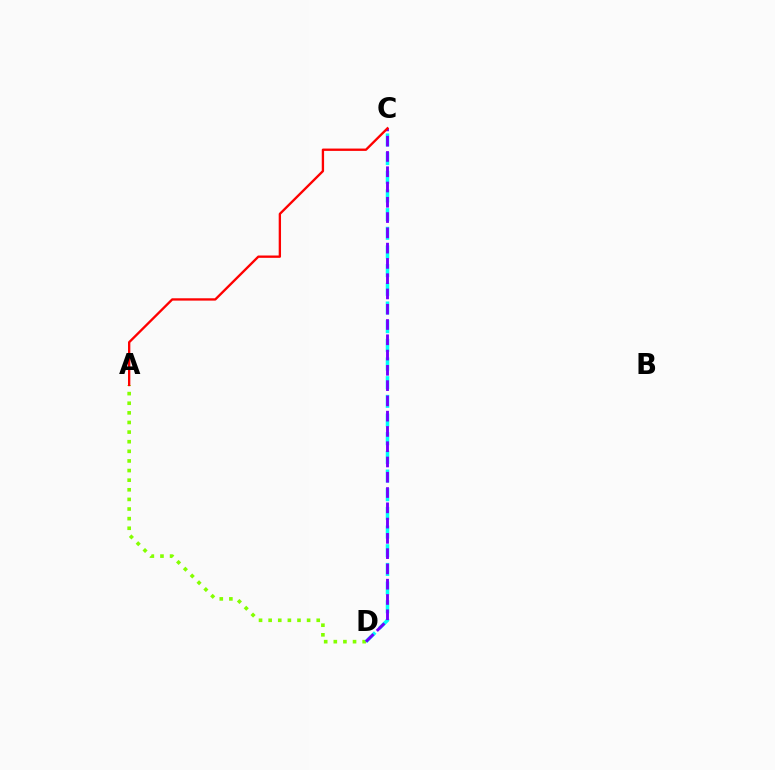{('A', 'D'): [{'color': '#84ff00', 'line_style': 'dotted', 'thickness': 2.61}], ('C', 'D'): [{'color': '#00fff6', 'line_style': 'dashed', 'thickness': 2.54}, {'color': '#7200ff', 'line_style': 'dashed', 'thickness': 2.08}], ('A', 'C'): [{'color': '#ff0000', 'line_style': 'solid', 'thickness': 1.68}]}